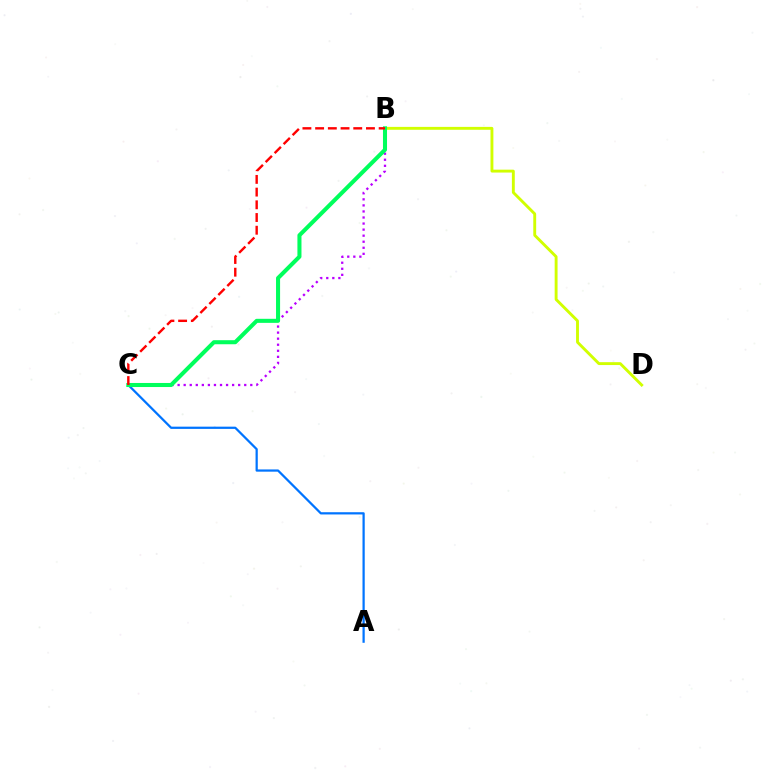{('B', 'C'): [{'color': '#b900ff', 'line_style': 'dotted', 'thickness': 1.65}, {'color': '#00ff5c', 'line_style': 'solid', 'thickness': 2.92}, {'color': '#ff0000', 'line_style': 'dashed', 'thickness': 1.73}], ('B', 'D'): [{'color': '#d1ff00', 'line_style': 'solid', 'thickness': 2.08}], ('A', 'C'): [{'color': '#0074ff', 'line_style': 'solid', 'thickness': 1.61}]}